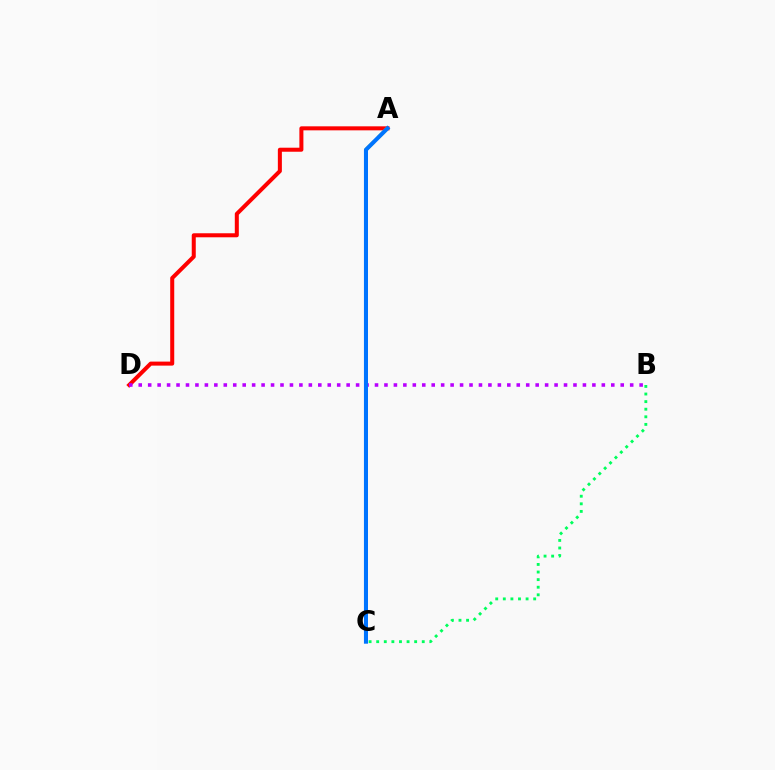{('A', 'D'): [{'color': '#ff0000', 'line_style': 'solid', 'thickness': 2.89}], ('A', 'C'): [{'color': '#d1ff00', 'line_style': 'dashed', 'thickness': 2.58}, {'color': '#0074ff', 'line_style': 'solid', 'thickness': 2.92}], ('B', 'D'): [{'color': '#b900ff', 'line_style': 'dotted', 'thickness': 2.57}], ('B', 'C'): [{'color': '#00ff5c', 'line_style': 'dotted', 'thickness': 2.06}]}